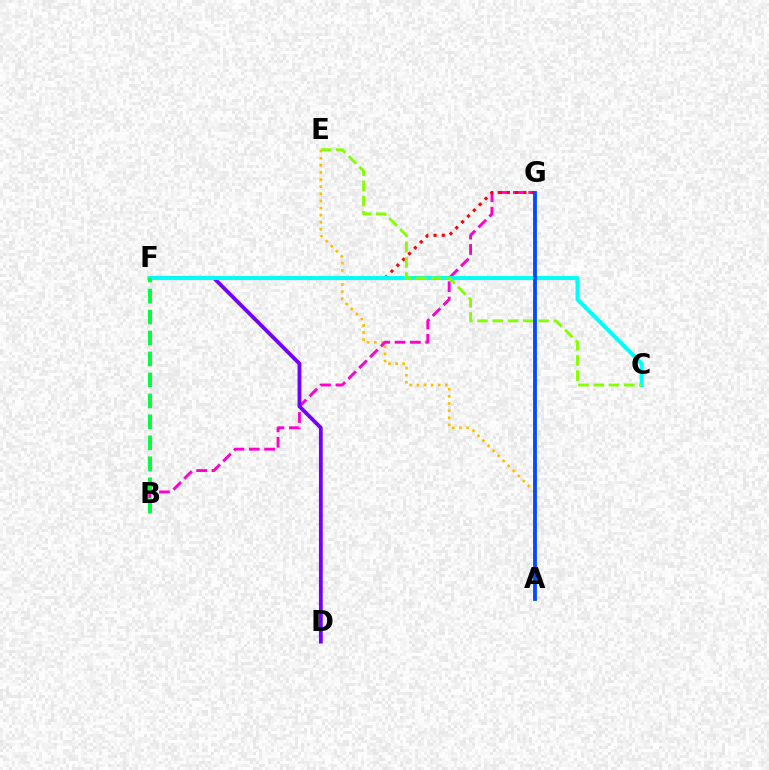{('A', 'E'): [{'color': '#ffbd00', 'line_style': 'dotted', 'thickness': 1.93}], ('B', 'G'): [{'color': '#ff00cf', 'line_style': 'dashed', 'thickness': 2.09}], ('D', 'F'): [{'color': '#7200ff', 'line_style': 'solid', 'thickness': 2.73}], ('F', 'G'): [{'color': '#ff0000', 'line_style': 'dotted', 'thickness': 2.25}], ('C', 'F'): [{'color': '#00fff6', 'line_style': 'solid', 'thickness': 2.9}], ('C', 'E'): [{'color': '#84ff00', 'line_style': 'dashed', 'thickness': 2.07}], ('B', 'F'): [{'color': '#00ff39', 'line_style': 'dashed', 'thickness': 2.85}], ('A', 'G'): [{'color': '#004bff', 'line_style': 'solid', 'thickness': 2.73}]}